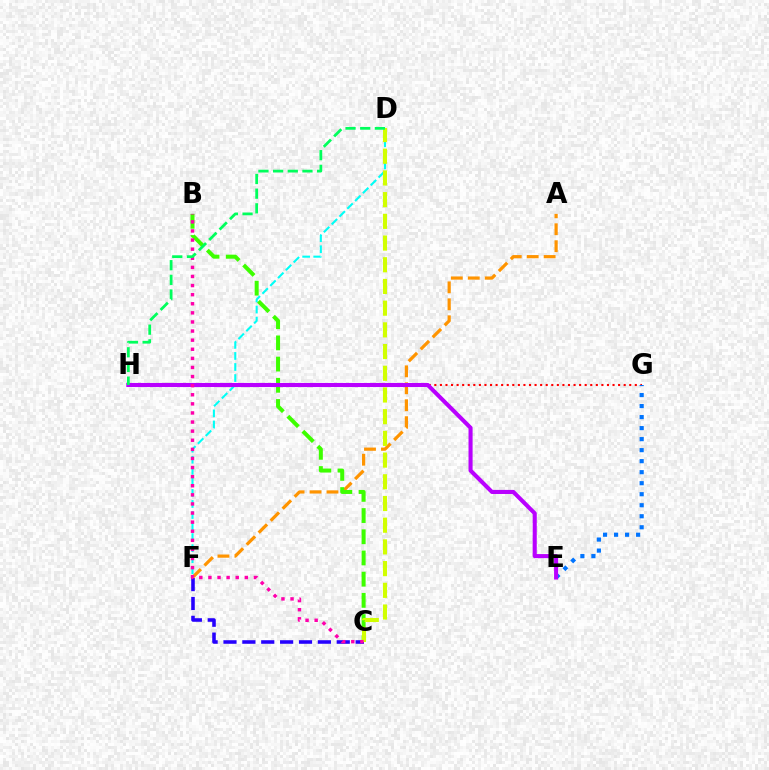{('G', 'H'): [{'color': '#ff0000', 'line_style': 'dotted', 'thickness': 1.51}], ('A', 'F'): [{'color': '#ff9400', 'line_style': 'dashed', 'thickness': 2.3}], ('C', 'F'): [{'color': '#2500ff', 'line_style': 'dashed', 'thickness': 2.56}], ('E', 'G'): [{'color': '#0074ff', 'line_style': 'dotted', 'thickness': 2.99}], ('D', 'F'): [{'color': '#00fff6', 'line_style': 'dashed', 'thickness': 1.5}], ('B', 'C'): [{'color': '#3dff00', 'line_style': 'dashed', 'thickness': 2.88}, {'color': '#ff00ac', 'line_style': 'dotted', 'thickness': 2.47}], ('E', 'H'): [{'color': '#b900ff', 'line_style': 'solid', 'thickness': 2.94}], ('C', 'D'): [{'color': '#d1ff00', 'line_style': 'dashed', 'thickness': 2.95}], ('D', 'H'): [{'color': '#00ff5c', 'line_style': 'dashed', 'thickness': 1.99}]}